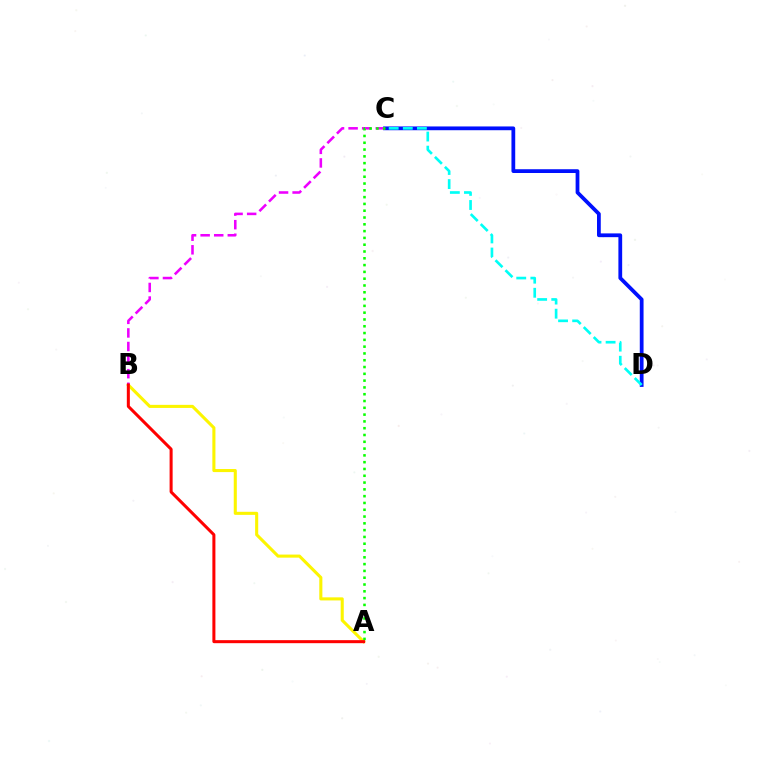{('A', 'B'): [{'color': '#fcf500', 'line_style': 'solid', 'thickness': 2.21}, {'color': '#ff0000', 'line_style': 'solid', 'thickness': 2.18}], ('C', 'D'): [{'color': '#0010ff', 'line_style': 'solid', 'thickness': 2.71}, {'color': '#00fff6', 'line_style': 'dashed', 'thickness': 1.92}], ('B', 'C'): [{'color': '#ee00ff', 'line_style': 'dashed', 'thickness': 1.85}], ('A', 'C'): [{'color': '#08ff00', 'line_style': 'dotted', 'thickness': 1.85}]}